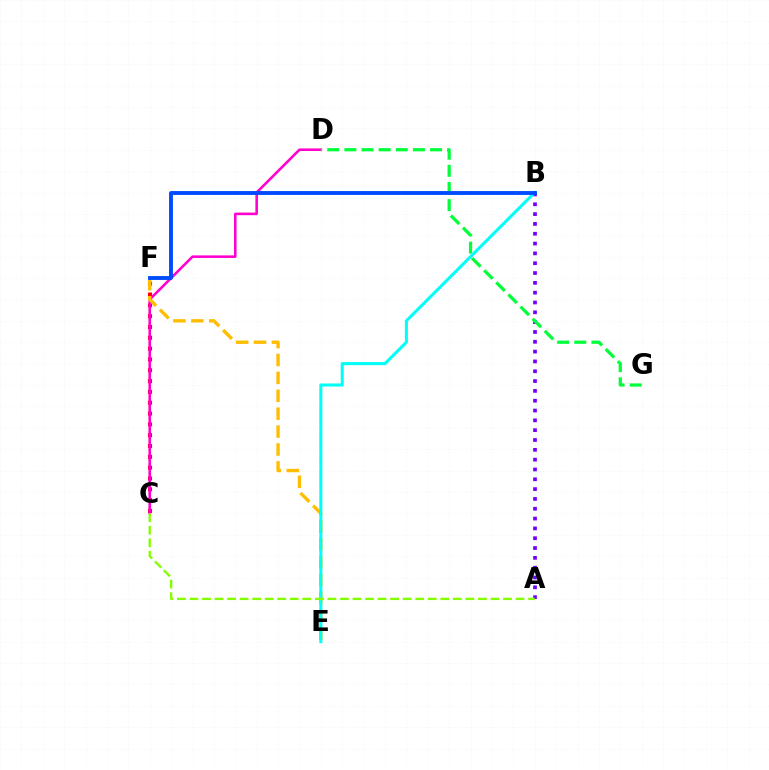{('C', 'F'): [{'color': '#ff0000', 'line_style': 'dotted', 'thickness': 2.94}], ('A', 'B'): [{'color': '#7200ff', 'line_style': 'dotted', 'thickness': 2.67}], ('C', 'D'): [{'color': '#ff00cf', 'line_style': 'solid', 'thickness': 1.86}], ('E', 'F'): [{'color': '#ffbd00', 'line_style': 'dashed', 'thickness': 2.43}], ('D', 'G'): [{'color': '#00ff39', 'line_style': 'dashed', 'thickness': 2.33}], ('B', 'E'): [{'color': '#00fff6', 'line_style': 'solid', 'thickness': 2.2}], ('B', 'F'): [{'color': '#004bff', 'line_style': 'solid', 'thickness': 2.79}], ('A', 'C'): [{'color': '#84ff00', 'line_style': 'dashed', 'thickness': 1.7}]}